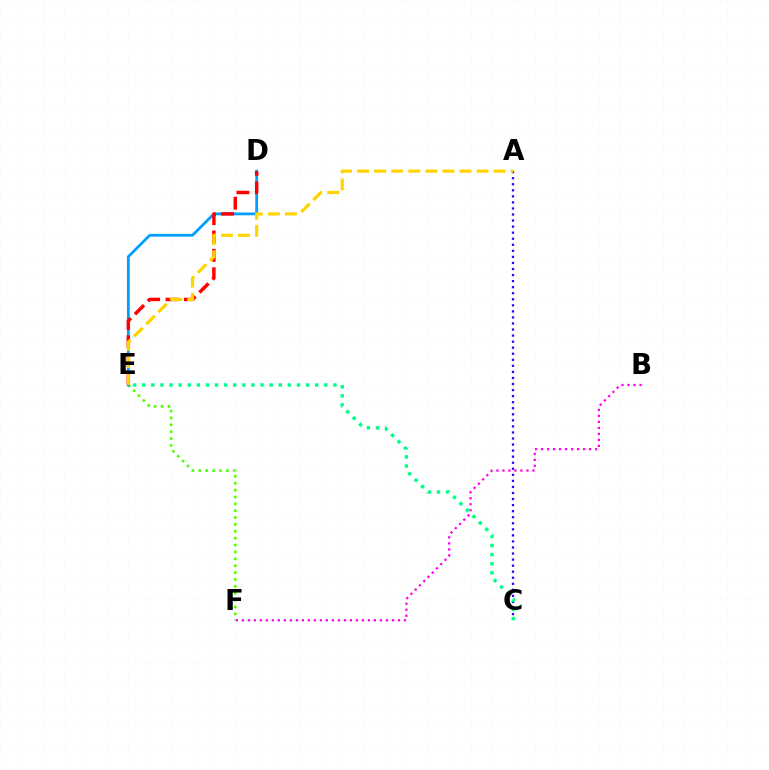{('A', 'C'): [{'color': '#3700ff', 'line_style': 'dotted', 'thickness': 1.64}], ('E', 'F'): [{'color': '#4fff00', 'line_style': 'dotted', 'thickness': 1.87}], ('D', 'E'): [{'color': '#009eff', 'line_style': 'solid', 'thickness': 1.99}, {'color': '#ff0000', 'line_style': 'dashed', 'thickness': 2.5}], ('C', 'E'): [{'color': '#00ff86', 'line_style': 'dotted', 'thickness': 2.47}], ('A', 'E'): [{'color': '#ffd500', 'line_style': 'dashed', 'thickness': 2.32}], ('B', 'F'): [{'color': '#ff00ed', 'line_style': 'dotted', 'thickness': 1.63}]}